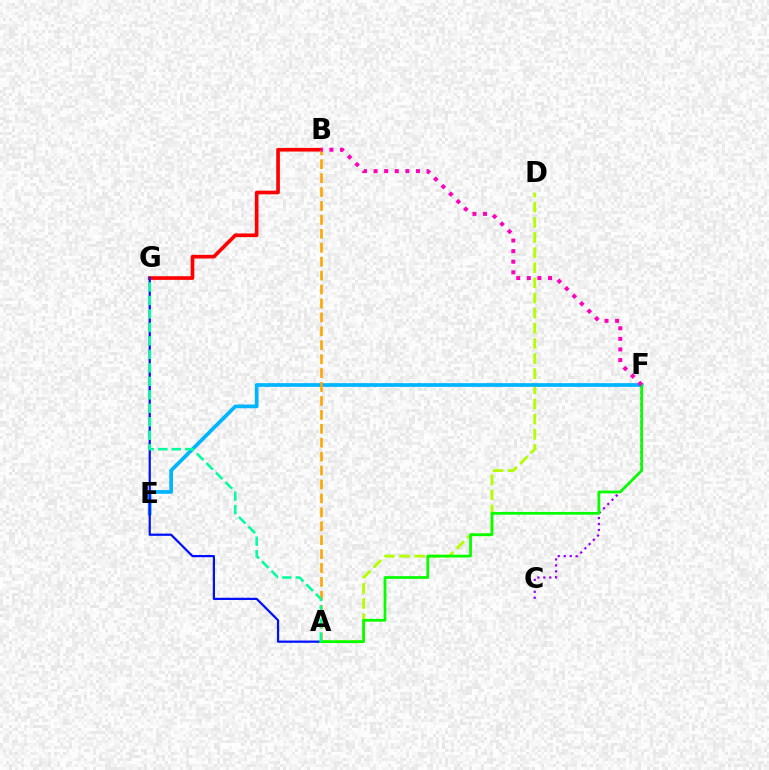{('A', 'D'): [{'color': '#b3ff00', 'line_style': 'dashed', 'thickness': 2.06}], ('B', 'G'): [{'color': '#ff0000', 'line_style': 'solid', 'thickness': 2.63}], ('E', 'F'): [{'color': '#00b5ff', 'line_style': 'solid', 'thickness': 2.68}], ('A', 'B'): [{'color': '#ffa500', 'line_style': 'dashed', 'thickness': 1.89}], ('A', 'G'): [{'color': '#0010ff', 'line_style': 'solid', 'thickness': 1.6}, {'color': '#00ff9d', 'line_style': 'dashed', 'thickness': 1.83}], ('C', 'F'): [{'color': '#9b00ff', 'line_style': 'dotted', 'thickness': 1.62}], ('A', 'F'): [{'color': '#08ff00', 'line_style': 'solid', 'thickness': 1.98}], ('B', 'F'): [{'color': '#ff00bd', 'line_style': 'dotted', 'thickness': 2.88}]}